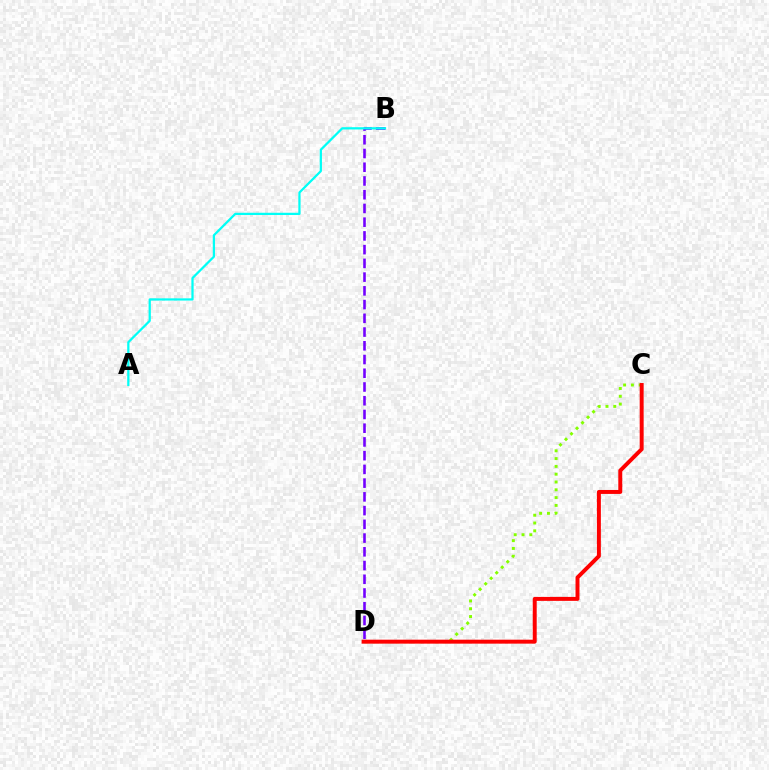{('B', 'D'): [{'color': '#7200ff', 'line_style': 'dashed', 'thickness': 1.87}], ('C', 'D'): [{'color': '#84ff00', 'line_style': 'dotted', 'thickness': 2.12}, {'color': '#ff0000', 'line_style': 'solid', 'thickness': 2.85}], ('A', 'B'): [{'color': '#00fff6', 'line_style': 'solid', 'thickness': 1.62}]}